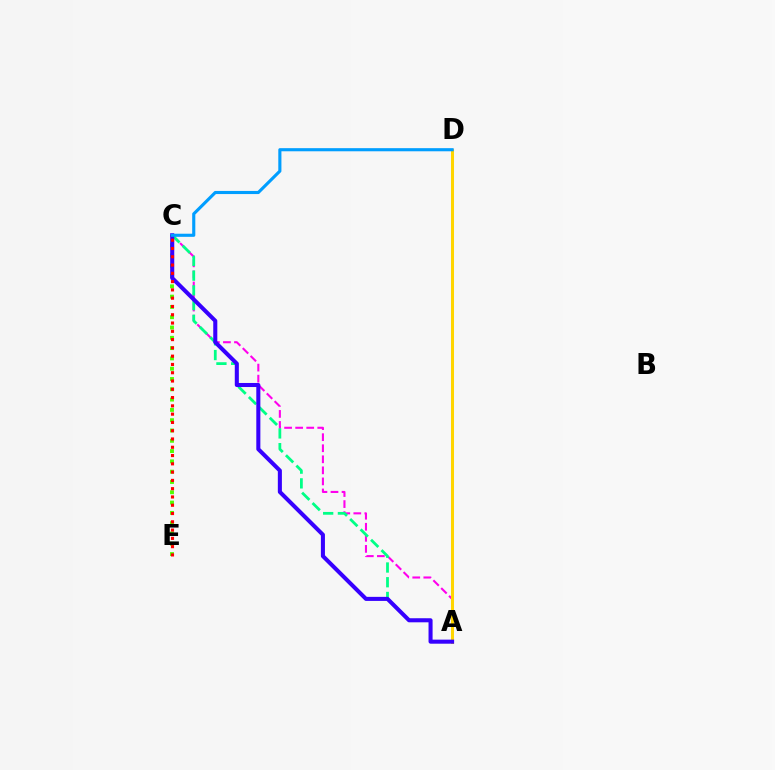{('A', 'C'): [{'color': '#ff00ed', 'line_style': 'dashed', 'thickness': 1.5}, {'color': '#00ff86', 'line_style': 'dashed', 'thickness': 2.0}, {'color': '#3700ff', 'line_style': 'solid', 'thickness': 2.92}], ('C', 'E'): [{'color': '#4fff00', 'line_style': 'dotted', 'thickness': 2.8}, {'color': '#ff0000', 'line_style': 'dotted', 'thickness': 2.25}], ('A', 'D'): [{'color': '#ffd500', 'line_style': 'solid', 'thickness': 2.18}], ('C', 'D'): [{'color': '#009eff', 'line_style': 'solid', 'thickness': 2.25}]}